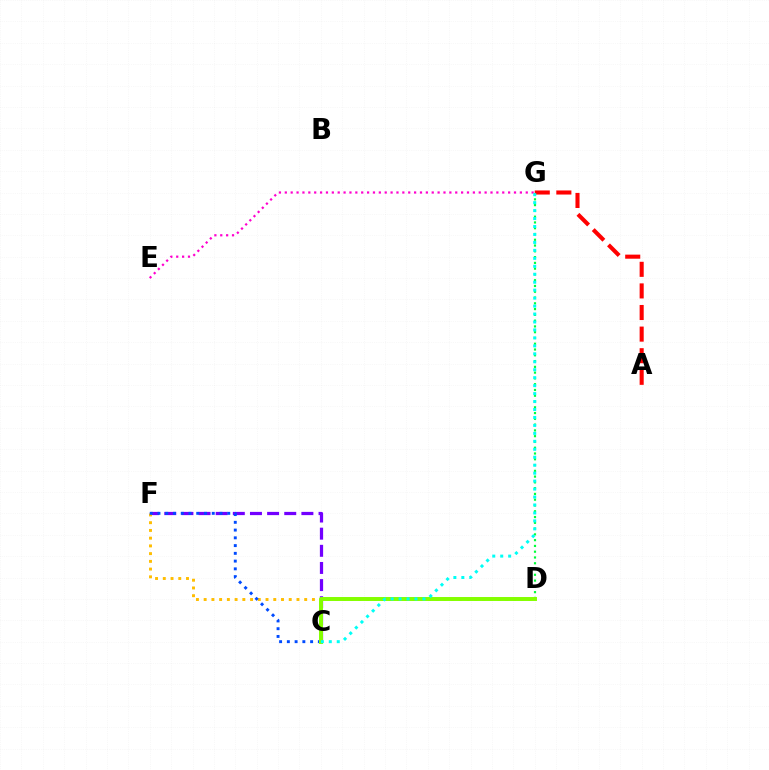{('C', 'F'): [{'color': '#7200ff', 'line_style': 'dashed', 'thickness': 2.33}, {'color': '#004bff', 'line_style': 'dotted', 'thickness': 2.11}], ('D', 'F'): [{'color': '#ffbd00', 'line_style': 'dotted', 'thickness': 2.1}], ('D', 'G'): [{'color': '#00ff39', 'line_style': 'dotted', 'thickness': 1.57}], ('A', 'G'): [{'color': '#ff0000', 'line_style': 'dashed', 'thickness': 2.93}], ('C', 'D'): [{'color': '#84ff00', 'line_style': 'solid', 'thickness': 2.85}], ('E', 'G'): [{'color': '#ff00cf', 'line_style': 'dotted', 'thickness': 1.6}], ('C', 'G'): [{'color': '#00fff6', 'line_style': 'dotted', 'thickness': 2.16}]}